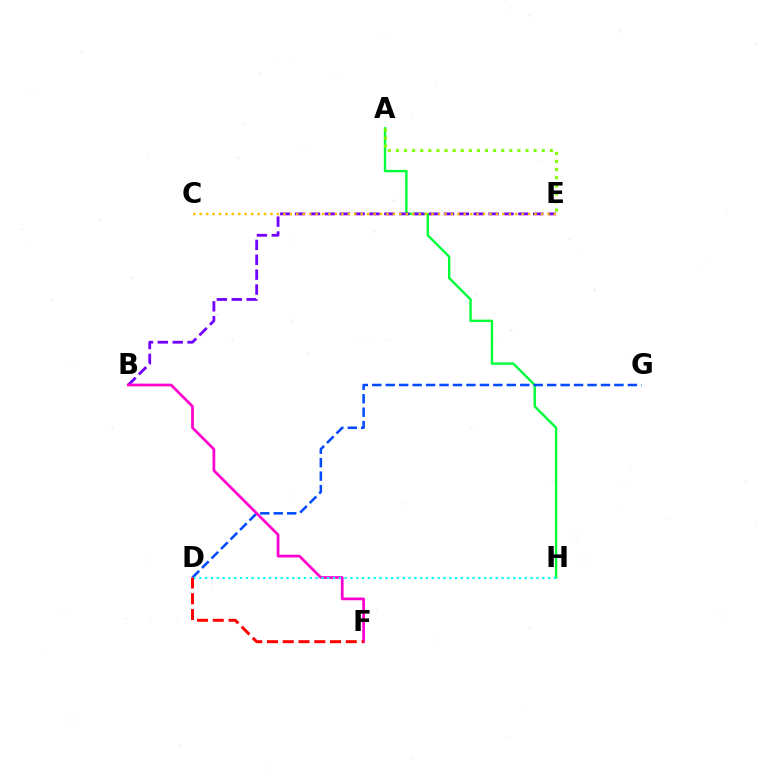{('A', 'H'): [{'color': '#00ff39', 'line_style': 'solid', 'thickness': 1.72}], ('B', 'E'): [{'color': '#7200ff', 'line_style': 'dashed', 'thickness': 2.02}], ('D', 'G'): [{'color': '#004bff', 'line_style': 'dashed', 'thickness': 1.83}], ('C', 'E'): [{'color': '#ffbd00', 'line_style': 'dotted', 'thickness': 1.75}], ('A', 'E'): [{'color': '#84ff00', 'line_style': 'dotted', 'thickness': 2.2}], ('B', 'F'): [{'color': '#ff00cf', 'line_style': 'solid', 'thickness': 1.96}], ('D', 'H'): [{'color': '#00fff6', 'line_style': 'dotted', 'thickness': 1.58}], ('D', 'F'): [{'color': '#ff0000', 'line_style': 'dashed', 'thickness': 2.14}]}